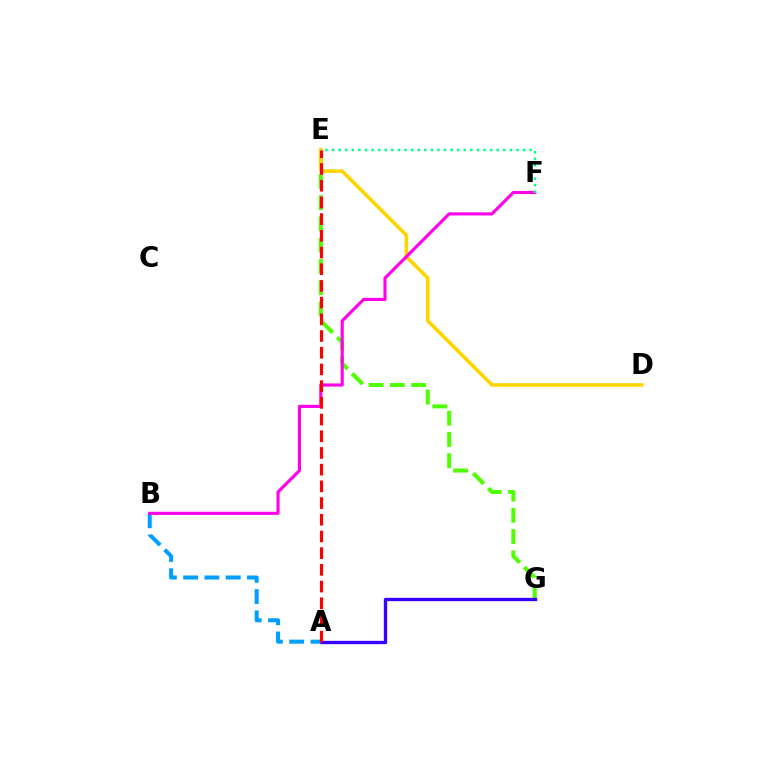{('E', 'G'): [{'color': '#4fff00', 'line_style': 'dashed', 'thickness': 2.89}], ('D', 'E'): [{'color': '#ffd500', 'line_style': 'solid', 'thickness': 2.59}], ('A', 'G'): [{'color': '#3700ff', 'line_style': 'solid', 'thickness': 2.4}], ('A', 'B'): [{'color': '#009eff', 'line_style': 'dashed', 'thickness': 2.89}], ('B', 'F'): [{'color': '#ff00ed', 'line_style': 'solid', 'thickness': 2.25}], ('E', 'F'): [{'color': '#00ff86', 'line_style': 'dotted', 'thickness': 1.79}], ('A', 'E'): [{'color': '#ff0000', 'line_style': 'dashed', 'thickness': 2.27}]}